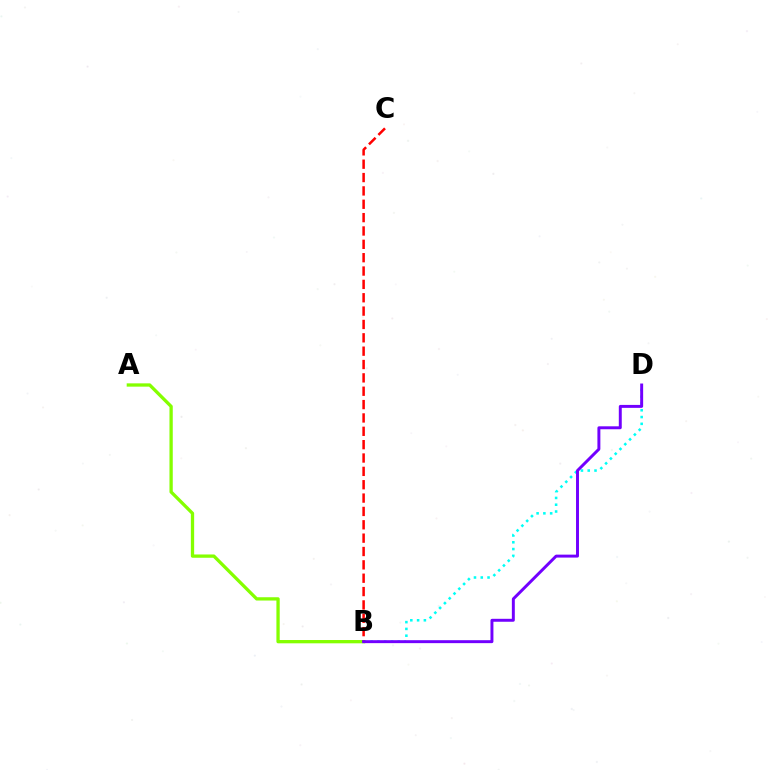{('B', 'D'): [{'color': '#00fff6', 'line_style': 'dotted', 'thickness': 1.84}, {'color': '#7200ff', 'line_style': 'solid', 'thickness': 2.12}], ('A', 'B'): [{'color': '#84ff00', 'line_style': 'solid', 'thickness': 2.37}], ('B', 'C'): [{'color': '#ff0000', 'line_style': 'dashed', 'thickness': 1.81}]}